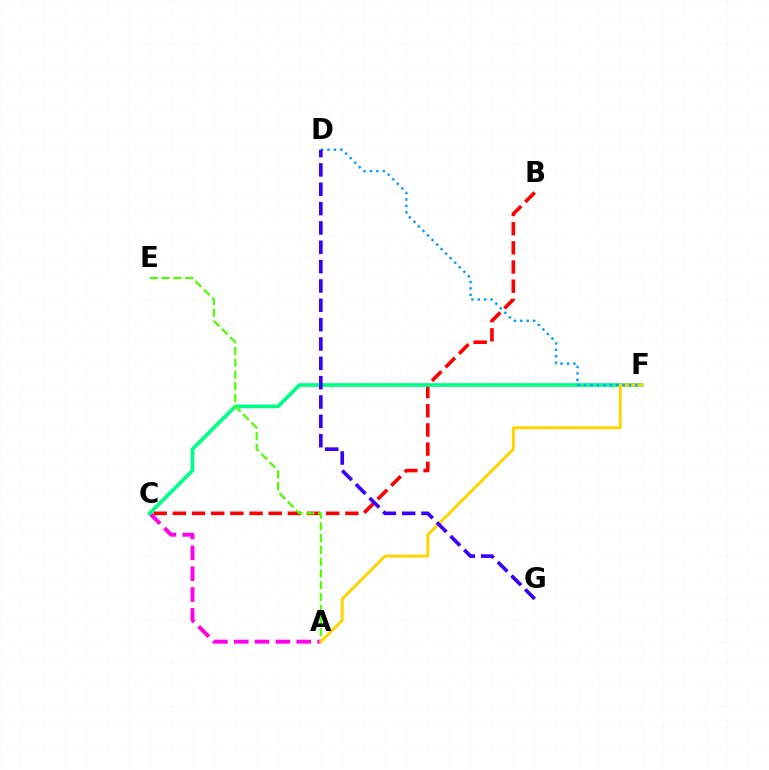{('A', 'C'): [{'color': '#ff00ed', 'line_style': 'dashed', 'thickness': 2.83}], ('B', 'C'): [{'color': '#ff0000', 'line_style': 'dashed', 'thickness': 2.6}], ('C', 'F'): [{'color': '#00ff86', 'line_style': 'solid', 'thickness': 2.66}], ('A', 'E'): [{'color': '#4fff00', 'line_style': 'dashed', 'thickness': 1.6}], ('A', 'F'): [{'color': '#ffd500', 'line_style': 'solid', 'thickness': 2.15}], ('D', 'F'): [{'color': '#009eff', 'line_style': 'dotted', 'thickness': 1.74}], ('D', 'G'): [{'color': '#3700ff', 'line_style': 'dashed', 'thickness': 2.63}]}